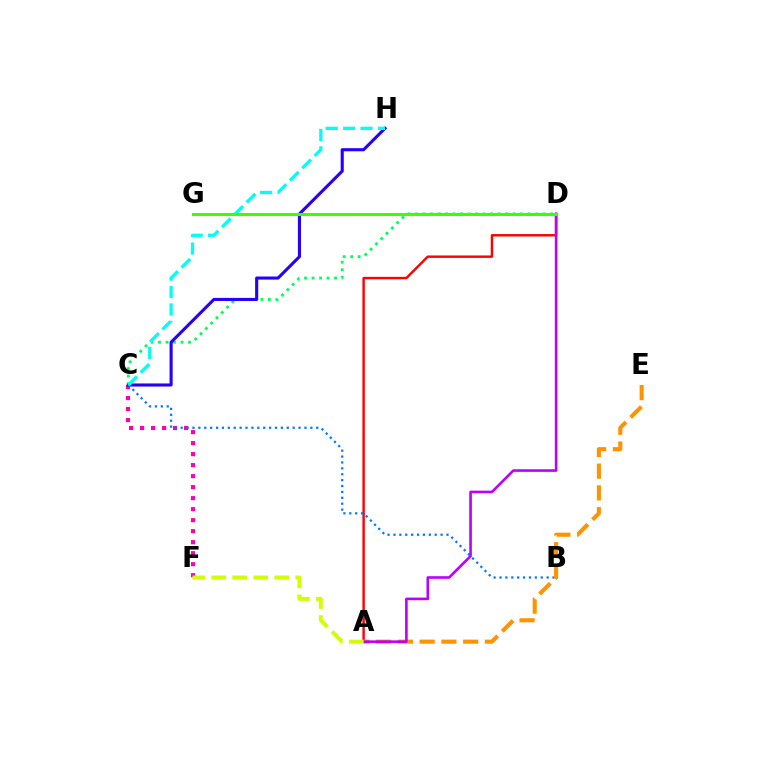{('C', 'F'): [{'color': '#ff00ac', 'line_style': 'dotted', 'thickness': 2.99}], ('C', 'D'): [{'color': '#00ff5c', 'line_style': 'dotted', 'thickness': 2.04}], ('C', 'H'): [{'color': '#2500ff', 'line_style': 'solid', 'thickness': 2.22}, {'color': '#00fff6', 'line_style': 'dashed', 'thickness': 2.37}], ('A', 'D'): [{'color': '#ff0000', 'line_style': 'solid', 'thickness': 1.74}, {'color': '#b900ff', 'line_style': 'solid', 'thickness': 1.88}], ('B', 'C'): [{'color': '#0074ff', 'line_style': 'dotted', 'thickness': 1.6}], ('A', 'E'): [{'color': '#ff9400', 'line_style': 'dashed', 'thickness': 2.96}], ('A', 'F'): [{'color': '#d1ff00', 'line_style': 'dashed', 'thickness': 2.86}], ('D', 'G'): [{'color': '#3dff00', 'line_style': 'solid', 'thickness': 2.17}]}